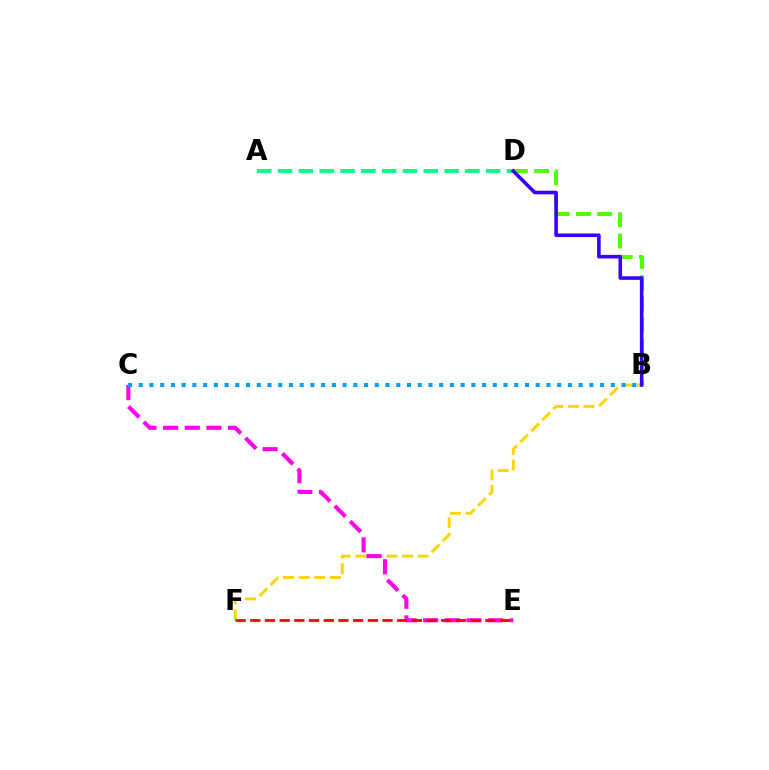{('B', 'F'): [{'color': '#ffd500', 'line_style': 'dashed', 'thickness': 2.12}], ('B', 'D'): [{'color': '#4fff00', 'line_style': 'dashed', 'thickness': 2.88}, {'color': '#3700ff', 'line_style': 'solid', 'thickness': 2.59}], ('C', 'E'): [{'color': '#ff00ed', 'line_style': 'dashed', 'thickness': 2.94}], ('E', 'F'): [{'color': '#ff0000', 'line_style': 'dashed', 'thickness': 2.0}], ('B', 'C'): [{'color': '#009eff', 'line_style': 'dotted', 'thickness': 2.91}], ('A', 'D'): [{'color': '#00ff86', 'line_style': 'dashed', 'thickness': 2.83}]}